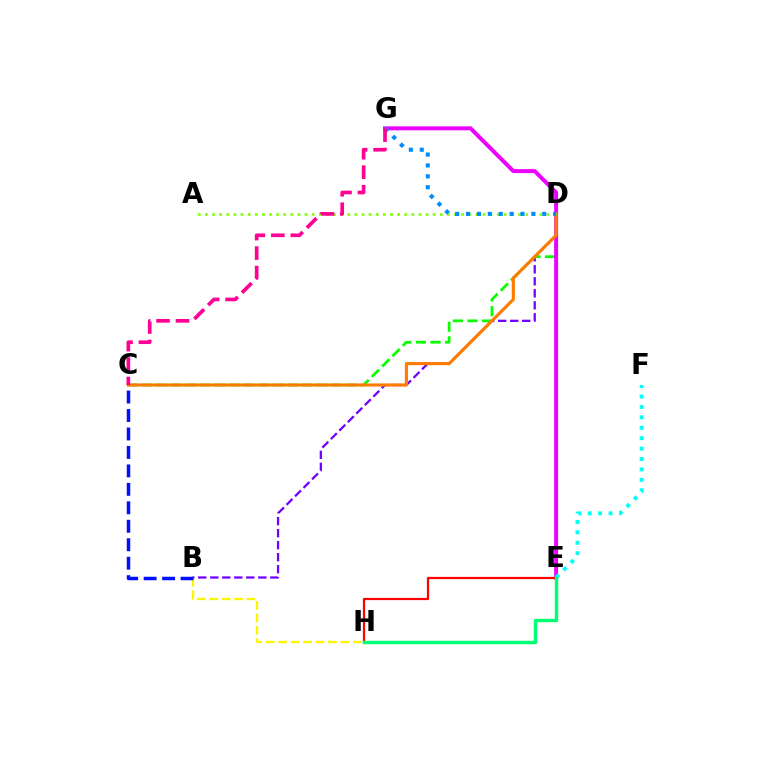{('B', 'D'): [{'color': '#7200ff', 'line_style': 'dashed', 'thickness': 1.63}], ('C', 'D'): [{'color': '#08ff00', 'line_style': 'dashed', 'thickness': 1.98}, {'color': '#ff7c00', 'line_style': 'solid', 'thickness': 2.26}], ('E', 'G'): [{'color': '#ee00ff', 'line_style': 'solid', 'thickness': 2.86}], ('B', 'H'): [{'color': '#fcf500', 'line_style': 'dashed', 'thickness': 1.69}], ('B', 'C'): [{'color': '#0010ff', 'line_style': 'dashed', 'thickness': 2.51}], ('E', 'F'): [{'color': '#00fff6', 'line_style': 'dotted', 'thickness': 2.83}], ('E', 'H'): [{'color': '#ff0000', 'line_style': 'solid', 'thickness': 1.6}, {'color': '#00ff74', 'line_style': 'solid', 'thickness': 2.47}], ('A', 'D'): [{'color': '#84ff00', 'line_style': 'dotted', 'thickness': 1.93}], ('D', 'G'): [{'color': '#008cff', 'line_style': 'dotted', 'thickness': 2.96}], ('C', 'G'): [{'color': '#ff0094', 'line_style': 'dashed', 'thickness': 2.65}]}